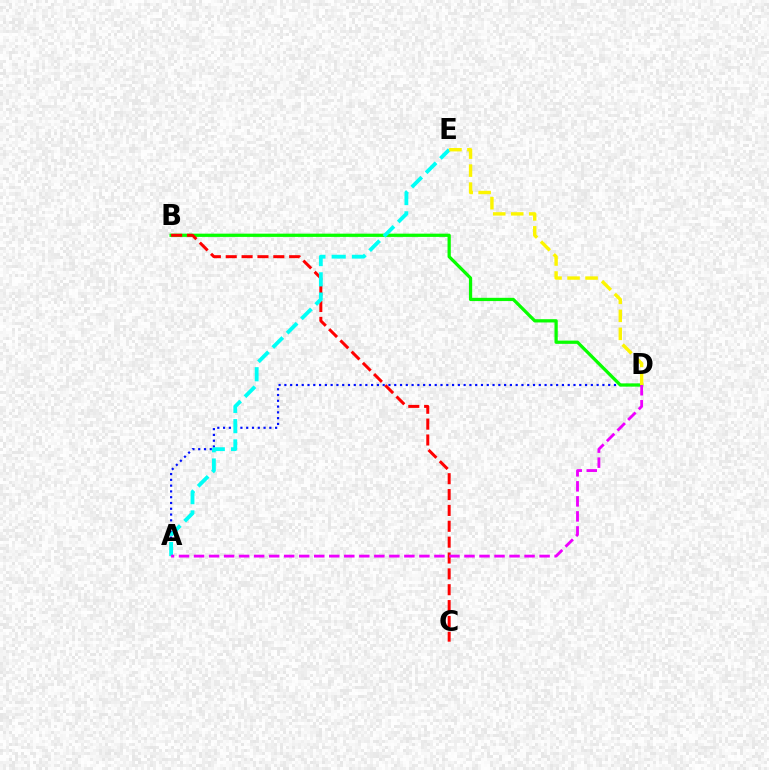{('A', 'D'): [{'color': '#0010ff', 'line_style': 'dotted', 'thickness': 1.57}, {'color': '#ee00ff', 'line_style': 'dashed', 'thickness': 2.04}], ('B', 'D'): [{'color': '#08ff00', 'line_style': 'solid', 'thickness': 2.34}], ('B', 'C'): [{'color': '#ff0000', 'line_style': 'dashed', 'thickness': 2.15}], ('A', 'E'): [{'color': '#00fff6', 'line_style': 'dashed', 'thickness': 2.75}], ('D', 'E'): [{'color': '#fcf500', 'line_style': 'dashed', 'thickness': 2.44}]}